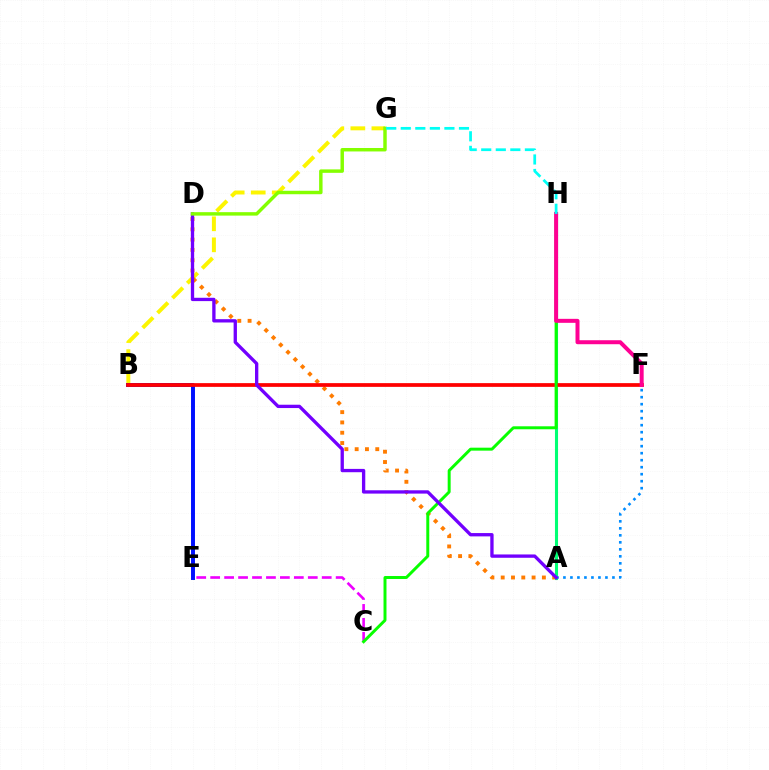{('B', 'G'): [{'color': '#fcf500', 'line_style': 'dashed', 'thickness': 2.86}], ('C', 'E'): [{'color': '#ee00ff', 'line_style': 'dashed', 'thickness': 1.89}], ('A', 'D'): [{'color': '#ff7c00', 'line_style': 'dotted', 'thickness': 2.8}, {'color': '#7200ff', 'line_style': 'solid', 'thickness': 2.39}], ('B', 'E'): [{'color': '#0010ff', 'line_style': 'solid', 'thickness': 2.84}], ('A', 'H'): [{'color': '#00ff74', 'line_style': 'solid', 'thickness': 2.22}], ('B', 'F'): [{'color': '#ff0000', 'line_style': 'solid', 'thickness': 2.69}], ('C', 'H'): [{'color': '#08ff00', 'line_style': 'solid', 'thickness': 2.14}], ('A', 'F'): [{'color': '#008cff', 'line_style': 'dotted', 'thickness': 1.9}], ('D', 'G'): [{'color': '#84ff00', 'line_style': 'solid', 'thickness': 2.48}], ('F', 'H'): [{'color': '#ff0094', 'line_style': 'solid', 'thickness': 2.87}], ('G', 'H'): [{'color': '#00fff6', 'line_style': 'dashed', 'thickness': 1.98}]}